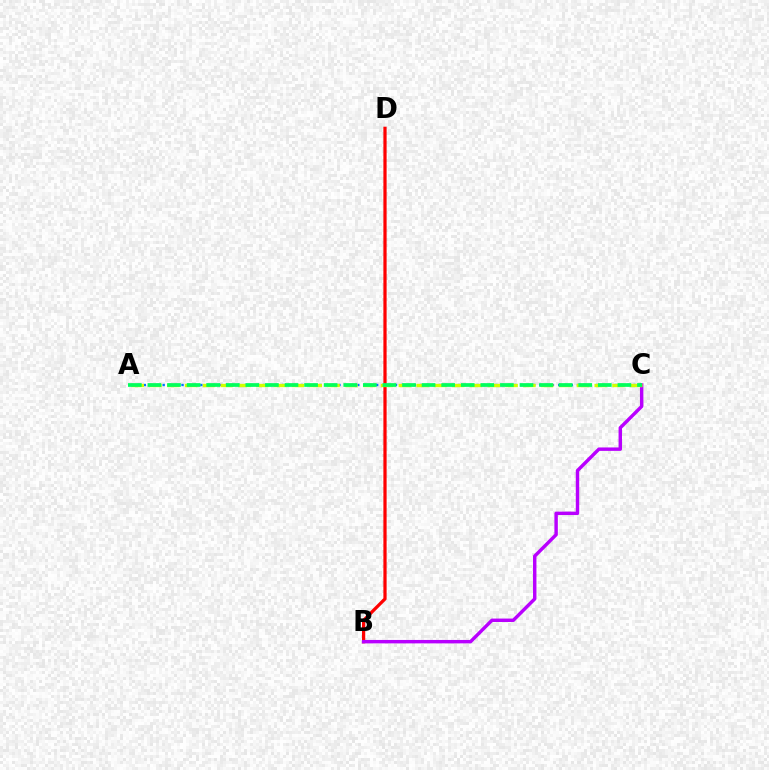{('B', 'D'): [{'color': '#ff0000', 'line_style': 'solid', 'thickness': 2.32}], ('B', 'C'): [{'color': '#b900ff', 'line_style': 'solid', 'thickness': 2.47}], ('A', 'C'): [{'color': '#0074ff', 'line_style': 'dotted', 'thickness': 1.71}, {'color': '#d1ff00', 'line_style': 'dashed', 'thickness': 2.42}, {'color': '#00ff5c', 'line_style': 'dashed', 'thickness': 2.66}]}